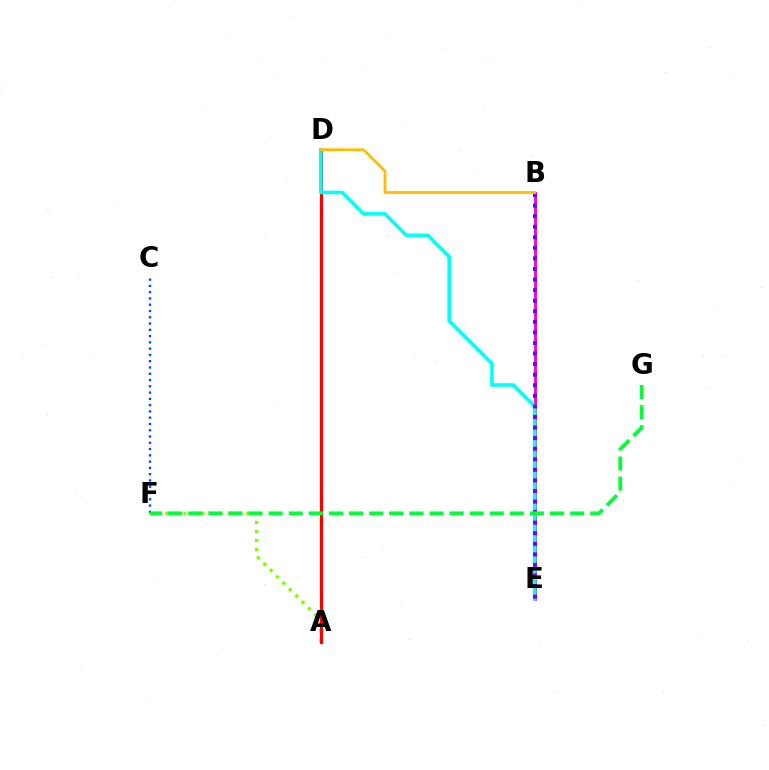{('A', 'F'): [{'color': '#84ff00', 'line_style': 'dotted', 'thickness': 2.45}], ('C', 'F'): [{'color': '#004bff', 'line_style': 'dotted', 'thickness': 1.7}], ('B', 'E'): [{'color': '#ff00cf', 'line_style': 'solid', 'thickness': 2.06}, {'color': '#7200ff', 'line_style': 'dotted', 'thickness': 2.87}], ('A', 'D'): [{'color': '#ff0000', 'line_style': 'solid', 'thickness': 2.28}], ('D', 'E'): [{'color': '#00fff6', 'line_style': 'solid', 'thickness': 2.57}], ('B', 'D'): [{'color': '#ffbd00', 'line_style': 'solid', 'thickness': 1.99}], ('F', 'G'): [{'color': '#00ff39', 'line_style': 'dashed', 'thickness': 2.73}]}